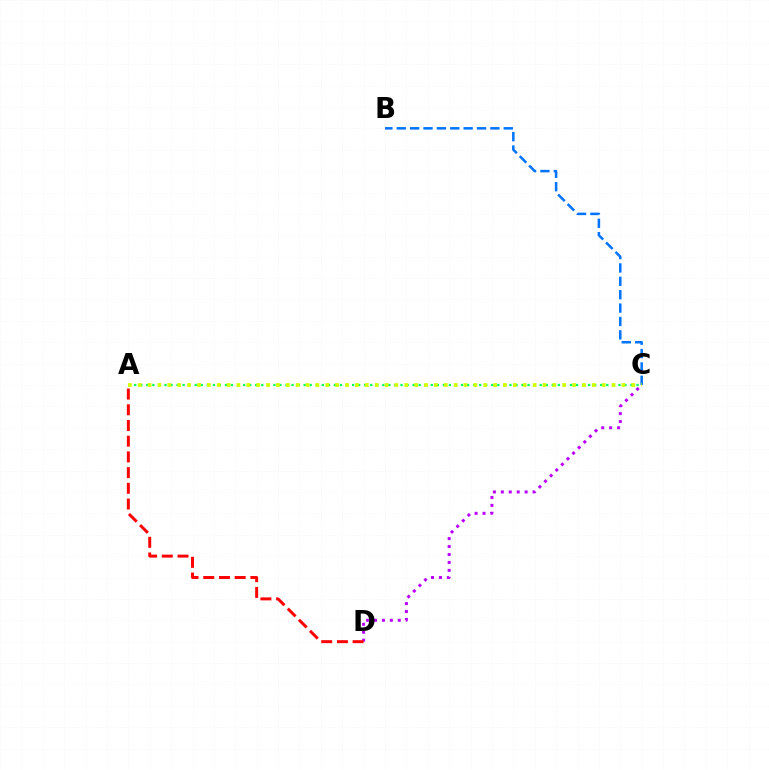{('B', 'C'): [{'color': '#0074ff', 'line_style': 'dashed', 'thickness': 1.82}], ('C', 'D'): [{'color': '#b900ff', 'line_style': 'dotted', 'thickness': 2.16}], ('A', 'D'): [{'color': '#ff0000', 'line_style': 'dashed', 'thickness': 2.13}], ('A', 'C'): [{'color': '#00ff5c', 'line_style': 'dotted', 'thickness': 1.64}, {'color': '#d1ff00', 'line_style': 'dotted', 'thickness': 2.68}]}